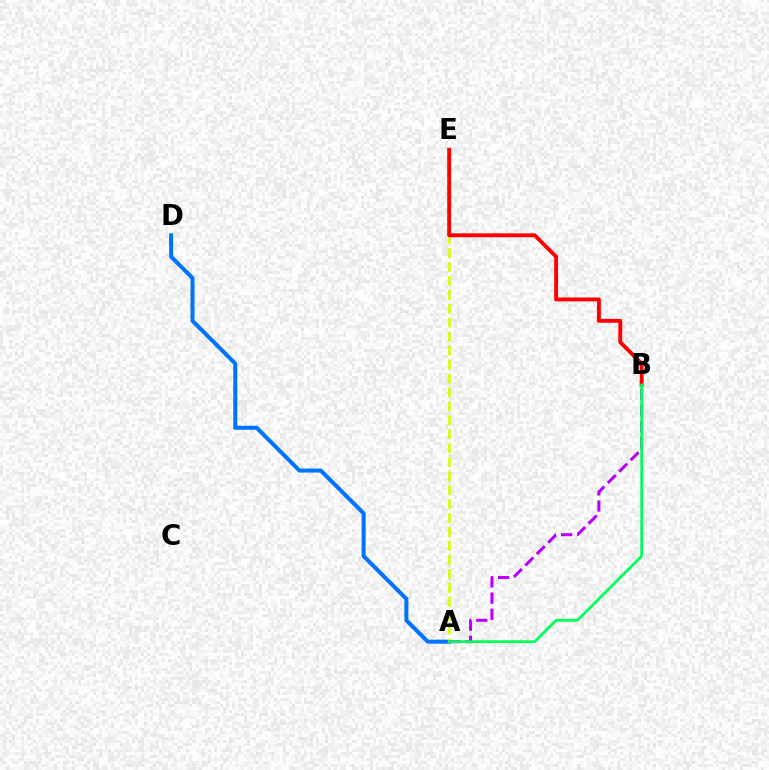{('A', 'D'): [{'color': '#0074ff', 'line_style': 'solid', 'thickness': 2.89}], ('A', 'E'): [{'color': '#d1ff00', 'line_style': 'dashed', 'thickness': 1.89}], ('A', 'B'): [{'color': '#b900ff', 'line_style': 'dashed', 'thickness': 2.19}, {'color': '#00ff5c', 'line_style': 'solid', 'thickness': 2.0}], ('B', 'E'): [{'color': '#ff0000', 'line_style': 'solid', 'thickness': 2.79}]}